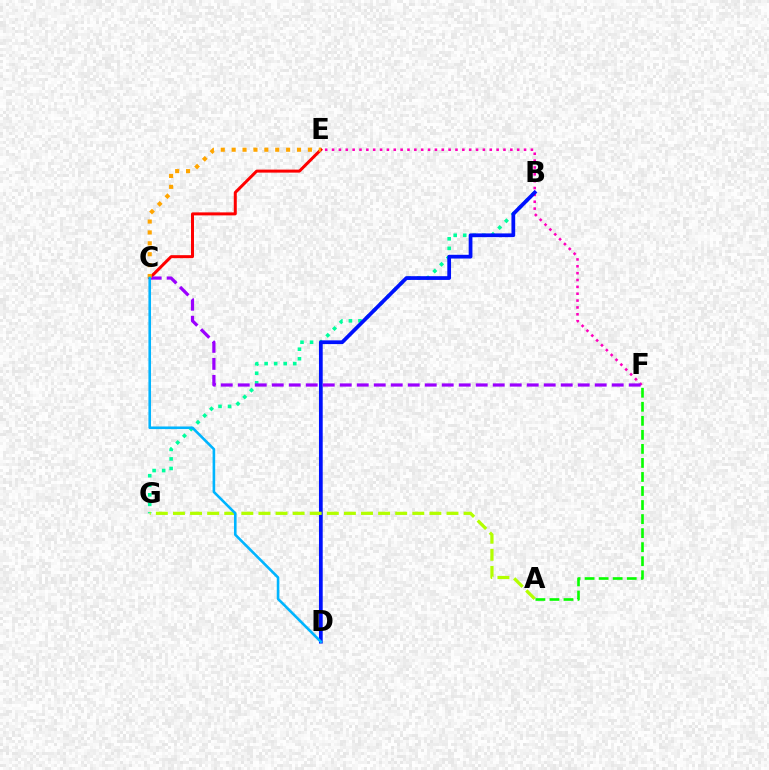{('B', 'G'): [{'color': '#00ff9d', 'line_style': 'dotted', 'thickness': 2.59}], ('E', 'F'): [{'color': '#ff00bd', 'line_style': 'dotted', 'thickness': 1.86}], ('B', 'D'): [{'color': '#0010ff', 'line_style': 'solid', 'thickness': 2.69}], ('C', 'E'): [{'color': '#ff0000', 'line_style': 'solid', 'thickness': 2.16}, {'color': '#ffa500', 'line_style': 'dotted', 'thickness': 2.96}], ('C', 'F'): [{'color': '#9b00ff', 'line_style': 'dashed', 'thickness': 2.31}], ('A', 'G'): [{'color': '#b3ff00', 'line_style': 'dashed', 'thickness': 2.32}], ('A', 'F'): [{'color': '#08ff00', 'line_style': 'dashed', 'thickness': 1.91}], ('C', 'D'): [{'color': '#00b5ff', 'line_style': 'solid', 'thickness': 1.87}]}